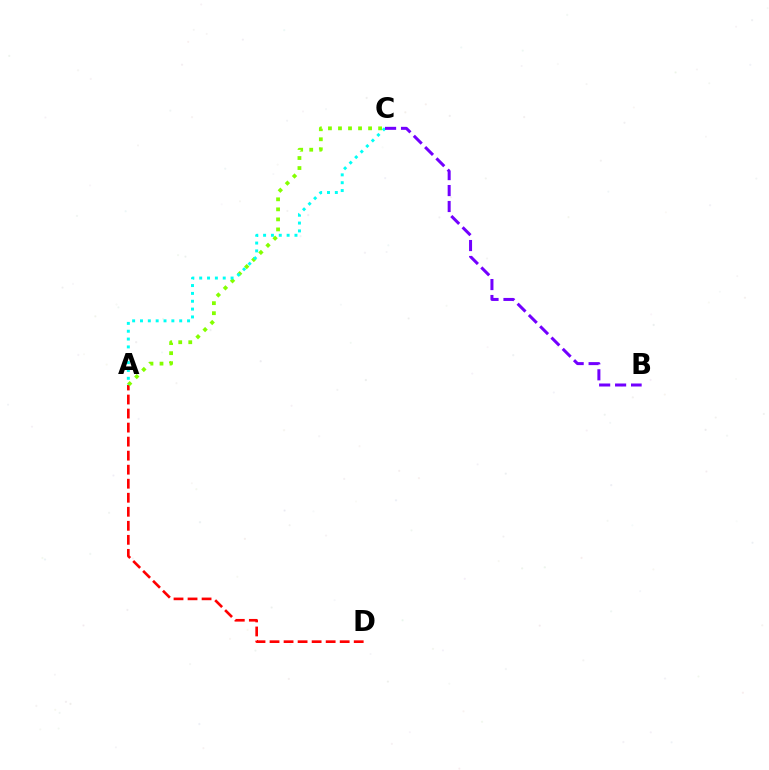{('A', 'D'): [{'color': '#ff0000', 'line_style': 'dashed', 'thickness': 1.91}], ('A', 'C'): [{'color': '#84ff00', 'line_style': 'dotted', 'thickness': 2.73}, {'color': '#00fff6', 'line_style': 'dotted', 'thickness': 2.13}], ('B', 'C'): [{'color': '#7200ff', 'line_style': 'dashed', 'thickness': 2.17}]}